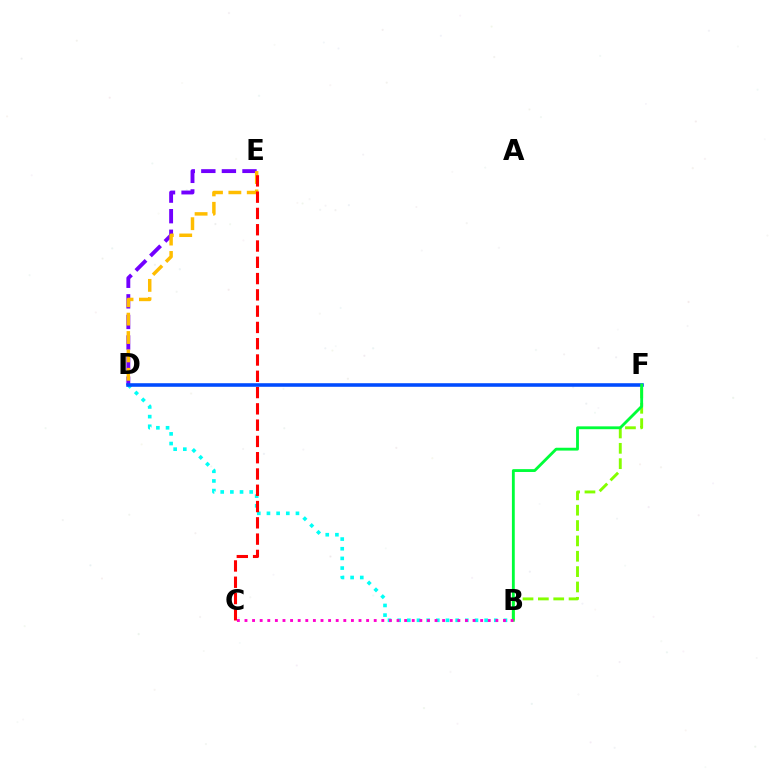{('B', 'D'): [{'color': '#00fff6', 'line_style': 'dotted', 'thickness': 2.63}], ('D', 'E'): [{'color': '#7200ff', 'line_style': 'dashed', 'thickness': 2.8}, {'color': '#ffbd00', 'line_style': 'dashed', 'thickness': 2.5}], ('B', 'F'): [{'color': '#84ff00', 'line_style': 'dashed', 'thickness': 2.09}, {'color': '#00ff39', 'line_style': 'solid', 'thickness': 2.05}], ('C', 'E'): [{'color': '#ff0000', 'line_style': 'dashed', 'thickness': 2.21}], ('D', 'F'): [{'color': '#004bff', 'line_style': 'solid', 'thickness': 2.57}], ('B', 'C'): [{'color': '#ff00cf', 'line_style': 'dotted', 'thickness': 2.07}]}